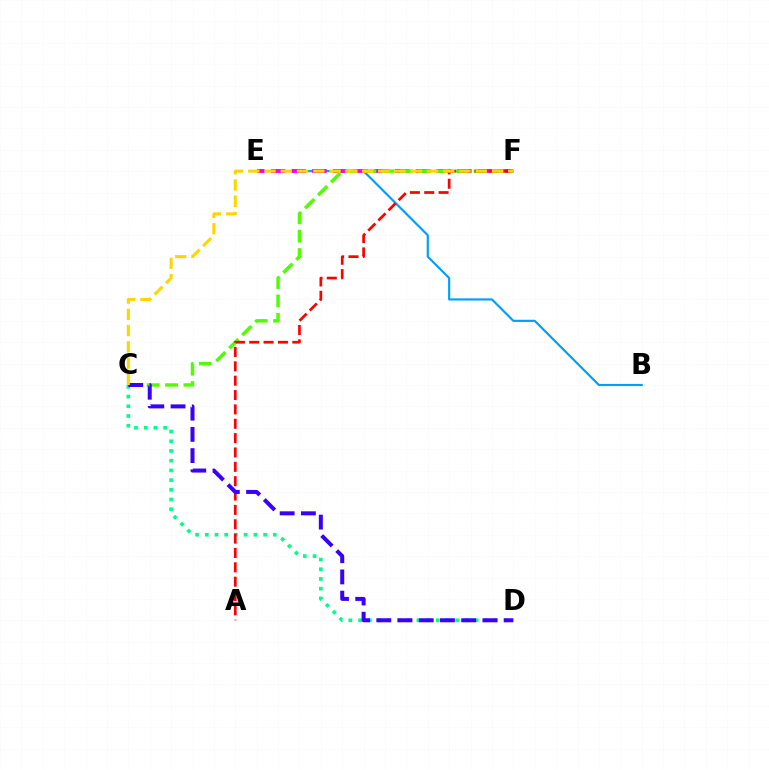{('C', 'D'): [{'color': '#00ff86', 'line_style': 'dotted', 'thickness': 2.64}, {'color': '#3700ff', 'line_style': 'dashed', 'thickness': 2.88}], ('B', 'E'): [{'color': '#009eff', 'line_style': 'solid', 'thickness': 1.55}], ('E', 'F'): [{'color': '#ff00ed', 'line_style': 'dashed', 'thickness': 2.81}], ('C', 'F'): [{'color': '#4fff00', 'line_style': 'dashed', 'thickness': 2.5}, {'color': '#ffd500', 'line_style': 'dashed', 'thickness': 2.21}], ('A', 'F'): [{'color': '#ff0000', 'line_style': 'dashed', 'thickness': 1.95}]}